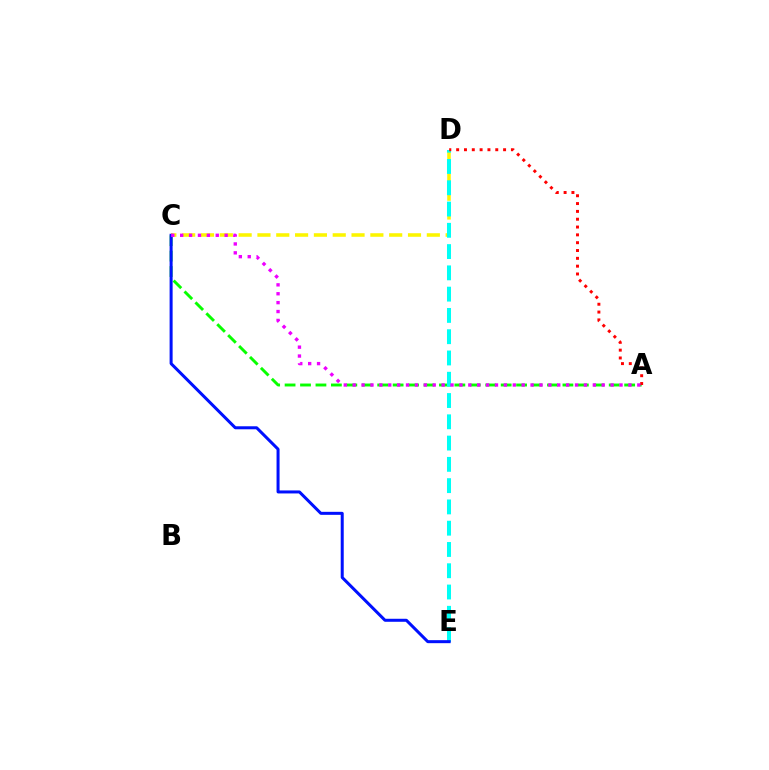{('C', 'D'): [{'color': '#fcf500', 'line_style': 'dashed', 'thickness': 2.56}], ('A', 'C'): [{'color': '#08ff00', 'line_style': 'dashed', 'thickness': 2.1}, {'color': '#ee00ff', 'line_style': 'dotted', 'thickness': 2.42}], ('D', 'E'): [{'color': '#00fff6', 'line_style': 'dashed', 'thickness': 2.89}], ('C', 'E'): [{'color': '#0010ff', 'line_style': 'solid', 'thickness': 2.17}], ('A', 'D'): [{'color': '#ff0000', 'line_style': 'dotted', 'thickness': 2.13}]}